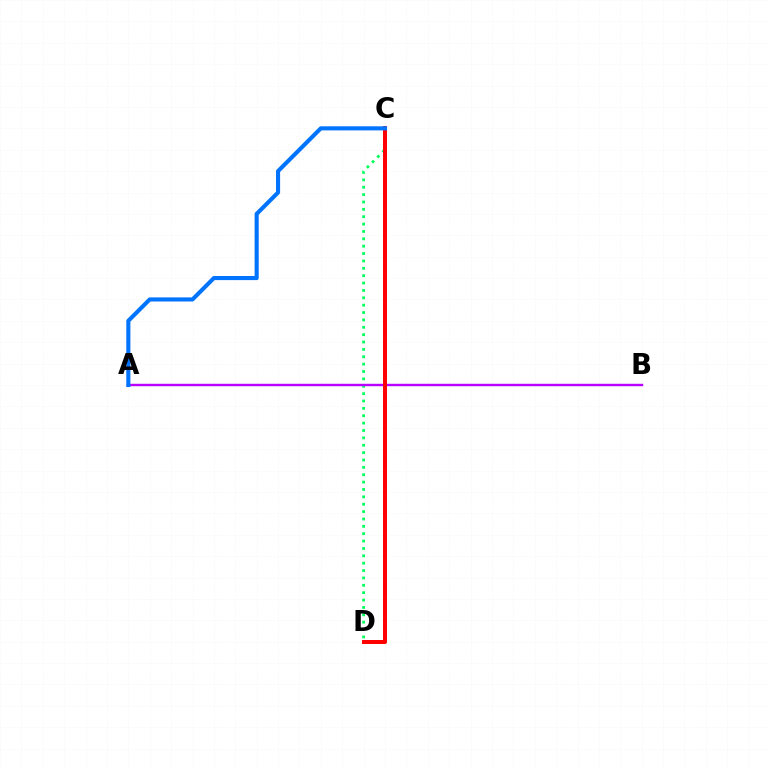{('C', 'D'): [{'color': '#d1ff00', 'line_style': 'solid', 'thickness': 2.56}, {'color': '#00ff5c', 'line_style': 'dotted', 'thickness': 2.0}, {'color': '#ff0000', 'line_style': 'solid', 'thickness': 2.87}], ('A', 'B'): [{'color': '#b900ff', 'line_style': 'solid', 'thickness': 1.75}], ('A', 'C'): [{'color': '#0074ff', 'line_style': 'solid', 'thickness': 2.95}]}